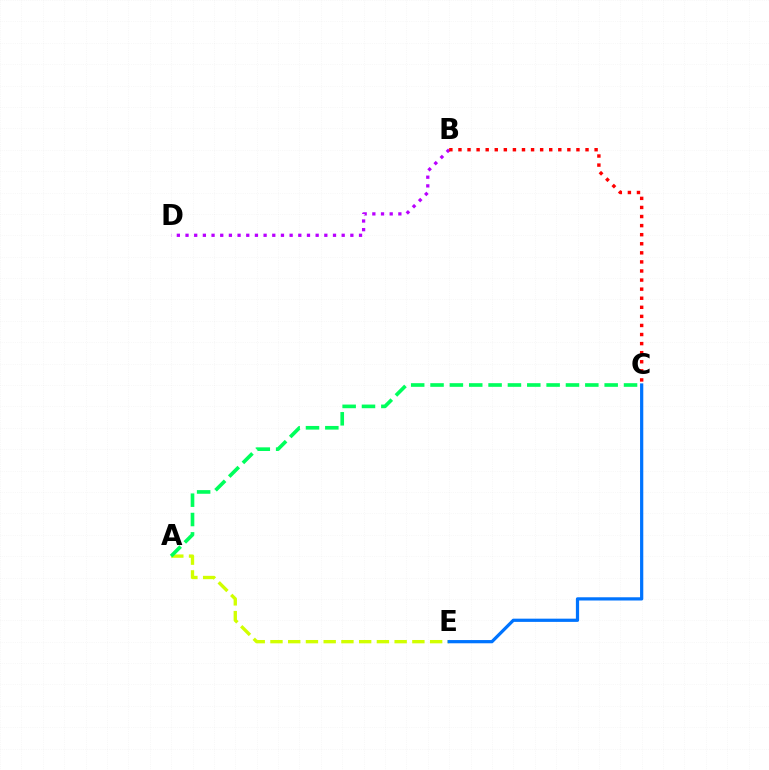{('A', 'E'): [{'color': '#d1ff00', 'line_style': 'dashed', 'thickness': 2.41}], ('B', 'D'): [{'color': '#b900ff', 'line_style': 'dotted', 'thickness': 2.36}], ('C', 'E'): [{'color': '#0074ff', 'line_style': 'solid', 'thickness': 2.32}], ('A', 'C'): [{'color': '#00ff5c', 'line_style': 'dashed', 'thickness': 2.63}], ('B', 'C'): [{'color': '#ff0000', 'line_style': 'dotted', 'thickness': 2.47}]}